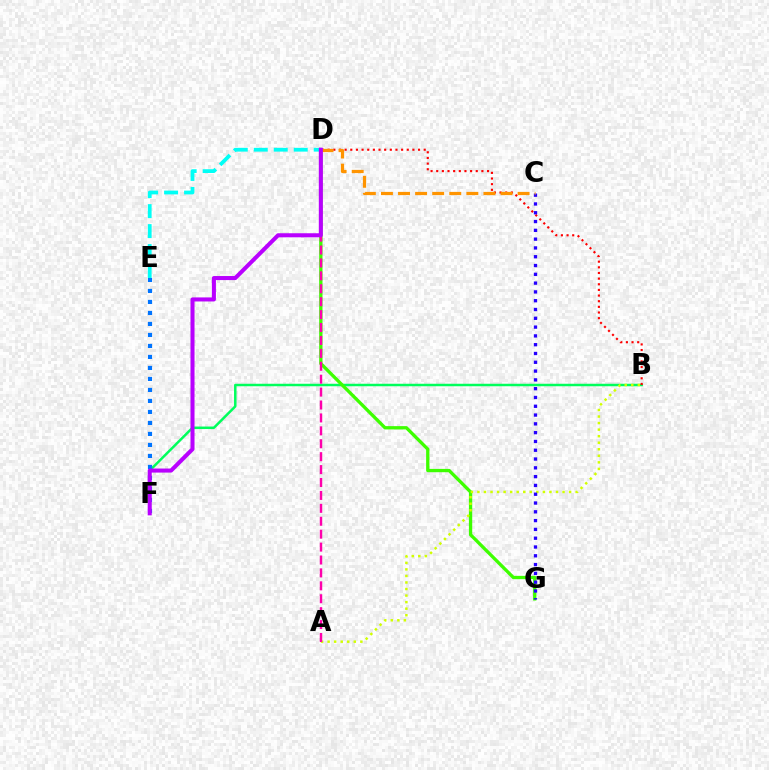{('D', 'E'): [{'color': '#00fff6', 'line_style': 'dashed', 'thickness': 2.72}], ('B', 'F'): [{'color': '#00ff5c', 'line_style': 'solid', 'thickness': 1.79}], ('B', 'D'): [{'color': '#ff0000', 'line_style': 'dotted', 'thickness': 1.53}], ('D', 'G'): [{'color': '#3dff00', 'line_style': 'solid', 'thickness': 2.38}], ('A', 'B'): [{'color': '#d1ff00', 'line_style': 'dotted', 'thickness': 1.78}], ('C', 'G'): [{'color': '#2500ff', 'line_style': 'dotted', 'thickness': 2.39}], ('A', 'D'): [{'color': '#ff00ac', 'line_style': 'dashed', 'thickness': 1.75}], ('C', 'D'): [{'color': '#ff9400', 'line_style': 'dashed', 'thickness': 2.32}], ('E', 'F'): [{'color': '#0074ff', 'line_style': 'dotted', 'thickness': 2.99}], ('D', 'F'): [{'color': '#b900ff', 'line_style': 'solid', 'thickness': 2.92}]}